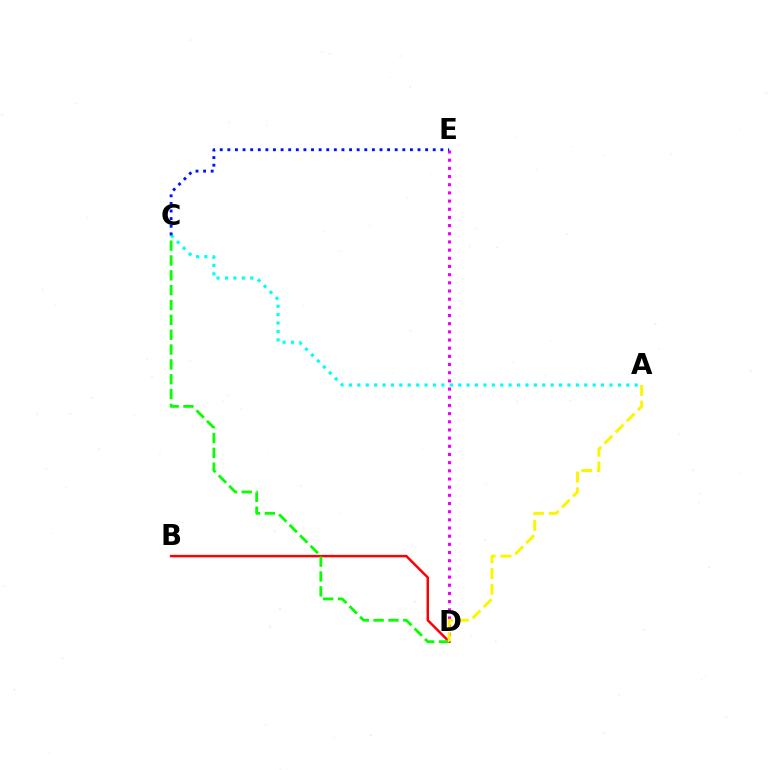{('D', 'E'): [{'color': '#ee00ff', 'line_style': 'dotted', 'thickness': 2.22}], ('B', 'D'): [{'color': '#ff0000', 'line_style': 'solid', 'thickness': 1.78}], ('A', 'C'): [{'color': '#00fff6', 'line_style': 'dotted', 'thickness': 2.28}], ('C', 'D'): [{'color': '#08ff00', 'line_style': 'dashed', 'thickness': 2.02}], ('A', 'D'): [{'color': '#fcf500', 'line_style': 'dashed', 'thickness': 2.13}], ('C', 'E'): [{'color': '#0010ff', 'line_style': 'dotted', 'thickness': 2.07}]}